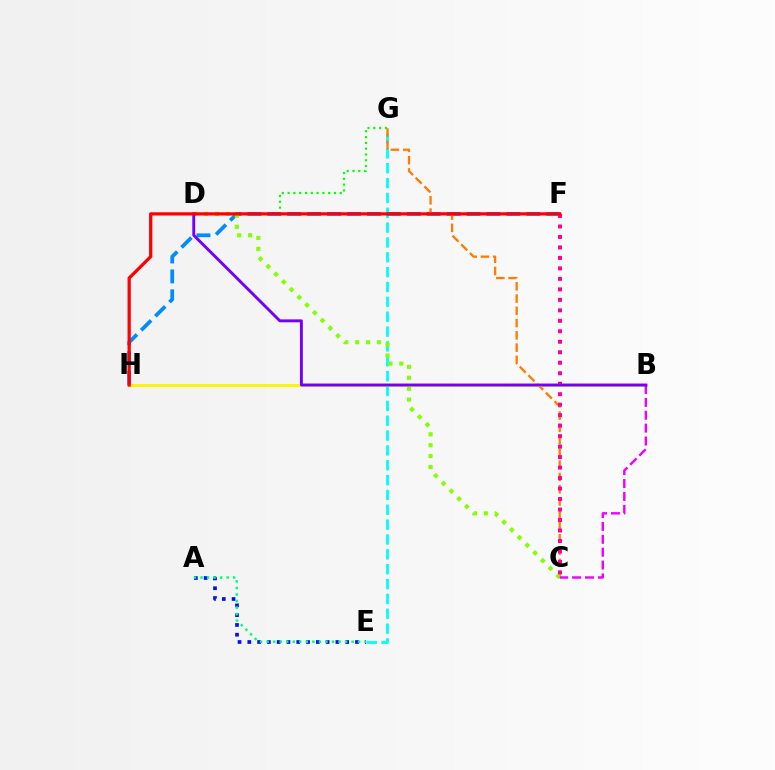{('A', 'E'): [{'color': '#0010ff', 'line_style': 'dotted', 'thickness': 2.66}, {'color': '#00ff74', 'line_style': 'dotted', 'thickness': 1.78}], ('E', 'G'): [{'color': '#00fff6', 'line_style': 'dashed', 'thickness': 2.02}], ('D', 'G'): [{'color': '#08ff00', 'line_style': 'dotted', 'thickness': 1.57}], ('F', 'H'): [{'color': '#008cff', 'line_style': 'dashed', 'thickness': 2.71}, {'color': '#ff0000', 'line_style': 'solid', 'thickness': 2.33}], ('C', 'G'): [{'color': '#ff7c00', 'line_style': 'dashed', 'thickness': 1.67}], ('C', 'D'): [{'color': '#84ff00', 'line_style': 'dotted', 'thickness': 2.97}], ('C', 'F'): [{'color': '#ff0094', 'line_style': 'dotted', 'thickness': 2.85}], ('B', 'H'): [{'color': '#fcf500', 'line_style': 'solid', 'thickness': 2.06}], ('B', 'C'): [{'color': '#ee00ff', 'line_style': 'dashed', 'thickness': 1.75}], ('B', 'D'): [{'color': '#7200ff', 'line_style': 'solid', 'thickness': 2.1}]}